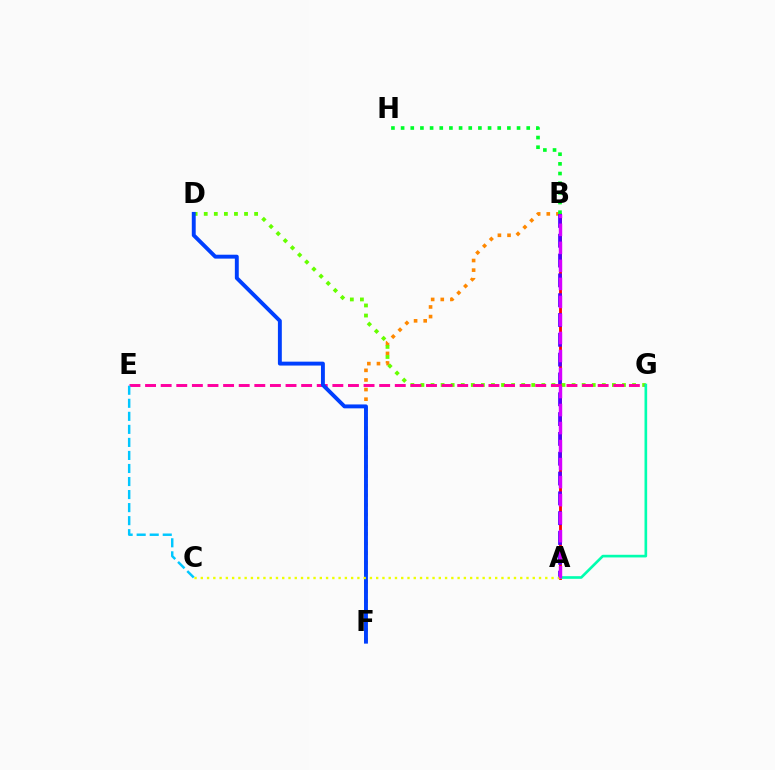{('A', 'B'): [{'color': '#ff0000', 'line_style': 'solid', 'thickness': 2.04}, {'color': '#4f00ff', 'line_style': 'dashed', 'thickness': 2.69}, {'color': '#d600ff', 'line_style': 'dashed', 'thickness': 2.45}], ('B', 'F'): [{'color': '#ff8800', 'line_style': 'dotted', 'thickness': 2.61}], ('D', 'G'): [{'color': '#66ff00', 'line_style': 'dotted', 'thickness': 2.74}], ('B', 'H'): [{'color': '#00ff27', 'line_style': 'dotted', 'thickness': 2.63}], ('E', 'G'): [{'color': '#ff00a0', 'line_style': 'dashed', 'thickness': 2.12}], ('D', 'F'): [{'color': '#003fff', 'line_style': 'solid', 'thickness': 2.81}], ('A', 'G'): [{'color': '#00ffaf', 'line_style': 'solid', 'thickness': 1.91}], ('A', 'C'): [{'color': '#eeff00', 'line_style': 'dotted', 'thickness': 1.7}], ('C', 'E'): [{'color': '#00c7ff', 'line_style': 'dashed', 'thickness': 1.77}]}